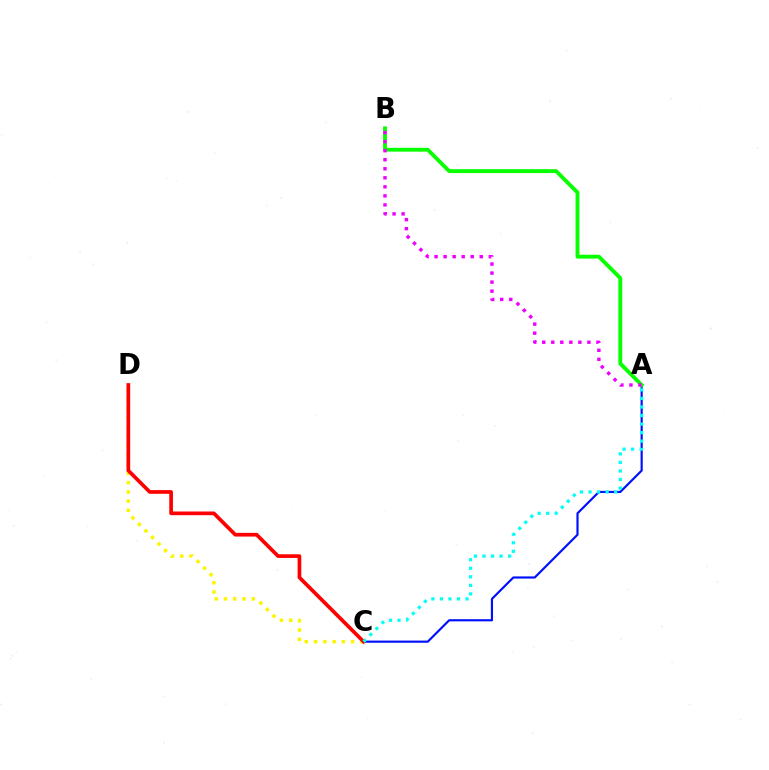{('C', 'D'): [{'color': '#fcf500', 'line_style': 'dotted', 'thickness': 2.51}, {'color': '#ff0000', 'line_style': 'solid', 'thickness': 2.65}], ('A', 'C'): [{'color': '#0010ff', 'line_style': 'solid', 'thickness': 1.56}, {'color': '#00fff6', 'line_style': 'dotted', 'thickness': 2.32}], ('A', 'B'): [{'color': '#08ff00', 'line_style': 'solid', 'thickness': 2.78}, {'color': '#ee00ff', 'line_style': 'dotted', 'thickness': 2.45}]}